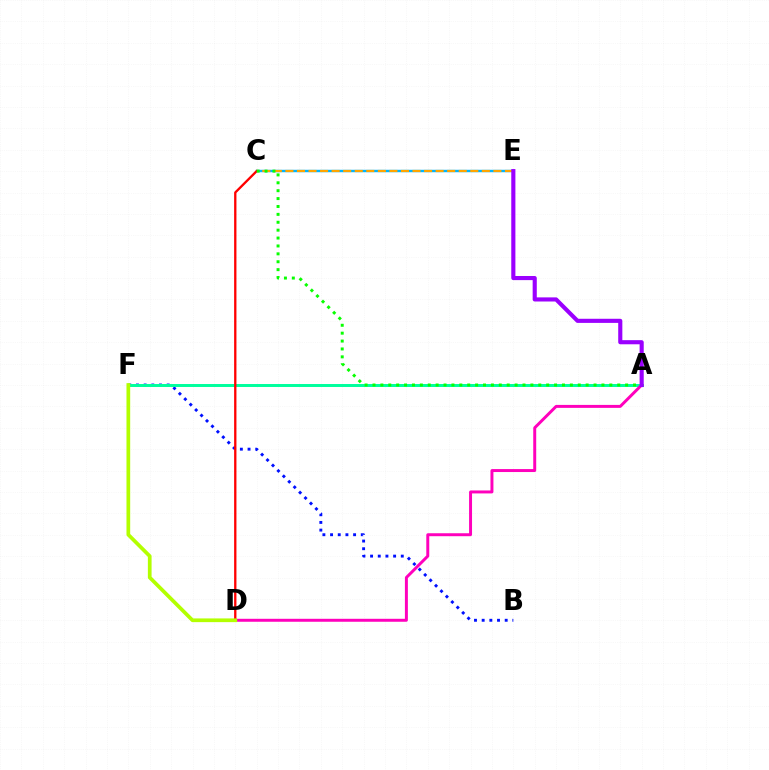{('C', 'E'): [{'color': '#00b5ff', 'line_style': 'solid', 'thickness': 1.75}, {'color': '#ffa500', 'line_style': 'dashed', 'thickness': 1.57}], ('B', 'F'): [{'color': '#0010ff', 'line_style': 'dotted', 'thickness': 2.09}], ('A', 'F'): [{'color': '#00ff9d', 'line_style': 'solid', 'thickness': 2.14}], ('A', 'D'): [{'color': '#ff00bd', 'line_style': 'solid', 'thickness': 2.13}], ('C', 'D'): [{'color': '#ff0000', 'line_style': 'solid', 'thickness': 1.67}], ('A', 'C'): [{'color': '#08ff00', 'line_style': 'dotted', 'thickness': 2.15}], ('A', 'E'): [{'color': '#9b00ff', 'line_style': 'solid', 'thickness': 2.97}], ('D', 'F'): [{'color': '#b3ff00', 'line_style': 'solid', 'thickness': 2.67}]}